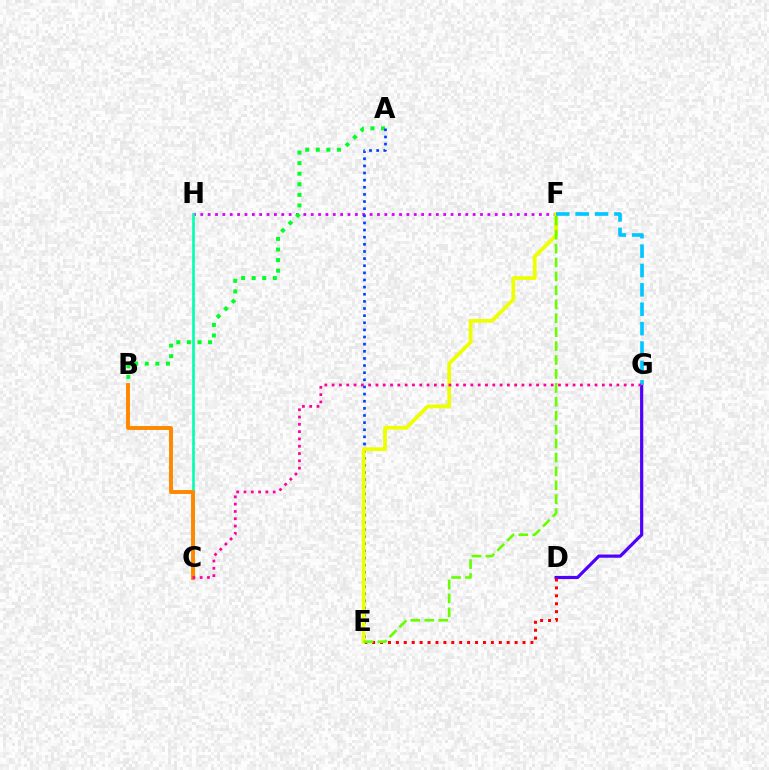{('F', 'H'): [{'color': '#d600ff', 'line_style': 'dotted', 'thickness': 2.0}], ('C', 'H'): [{'color': '#00ffaf', 'line_style': 'solid', 'thickness': 1.88}], ('A', 'B'): [{'color': '#00ff27', 'line_style': 'dotted', 'thickness': 2.88}], ('D', 'G'): [{'color': '#4f00ff', 'line_style': 'solid', 'thickness': 2.3}], ('D', 'E'): [{'color': '#ff0000', 'line_style': 'dotted', 'thickness': 2.15}], ('A', 'E'): [{'color': '#003fff', 'line_style': 'dotted', 'thickness': 1.94}], ('E', 'F'): [{'color': '#eeff00', 'line_style': 'solid', 'thickness': 2.71}, {'color': '#66ff00', 'line_style': 'dashed', 'thickness': 1.89}], ('B', 'C'): [{'color': '#ff8800', 'line_style': 'solid', 'thickness': 2.82}], ('F', 'G'): [{'color': '#00c7ff', 'line_style': 'dashed', 'thickness': 2.63}], ('C', 'G'): [{'color': '#ff00a0', 'line_style': 'dotted', 'thickness': 1.98}]}